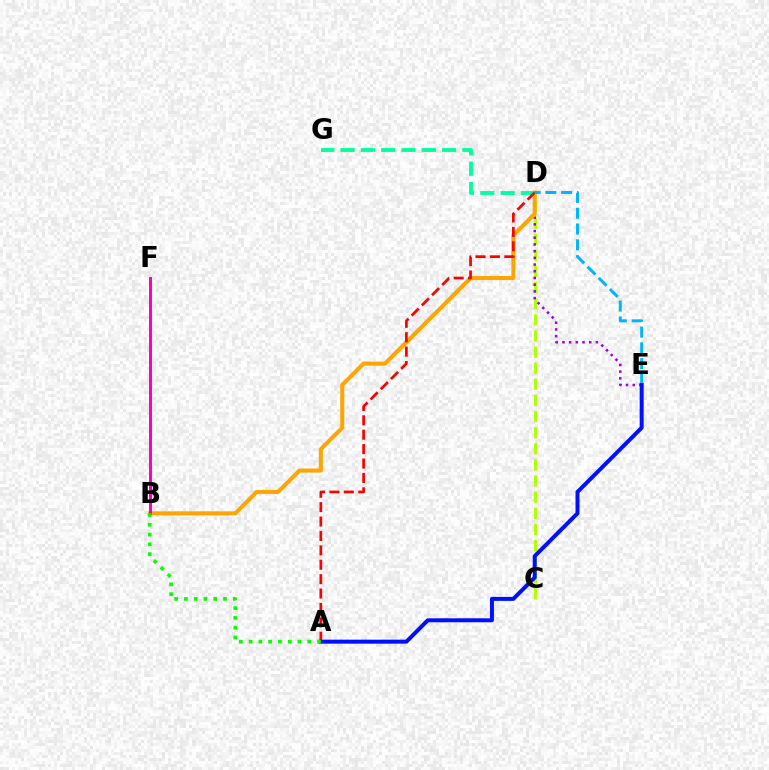{('C', 'D'): [{'color': '#b3ff00', 'line_style': 'dashed', 'thickness': 2.19}], ('D', 'E'): [{'color': '#9b00ff', 'line_style': 'dotted', 'thickness': 1.82}, {'color': '#00b5ff', 'line_style': 'dashed', 'thickness': 2.15}], ('B', 'D'): [{'color': '#ffa500', 'line_style': 'solid', 'thickness': 2.91}], ('D', 'G'): [{'color': '#00ff9d', 'line_style': 'dashed', 'thickness': 2.76}], ('A', 'D'): [{'color': '#ff0000', 'line_style': 'dashed', 'thickness': 1.96}], ('A', 'E'): [{'color': '#0010ff', 'line_style': 'solid', 'thickness': 2.88}], ('B', 'F'): [{'color': '#ff00bd', 'line_style': 'solid', 'thickness': 2.15}], ('A', 'B'): [{'color': '#08ff00', 'line_style': 'dotted', 'thickness': 2.65}]}